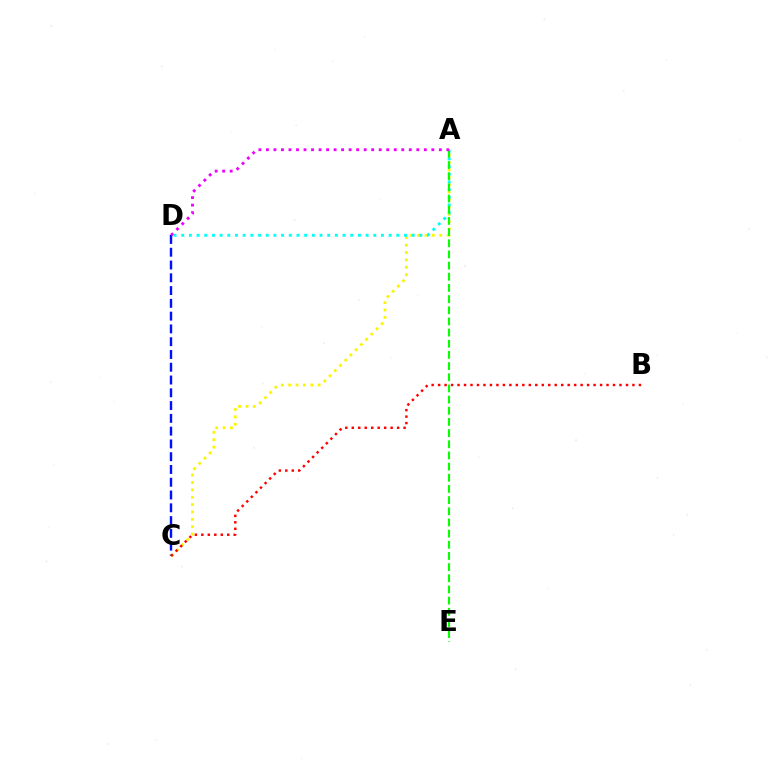{('C', 'D'): [{'color': '#0010ff', 'line_style': 'dashed', 'thickness': 1.74}], ('A', 'C'): [{'color': '#fcf500', 'line_style': 'dotted', 'thickness': 2.0}], ('A', 'D'): [{'color': '#00fff6', 'line_style': 'dotted', 'thickness': 2.09}, {'color': '#ee00ff', 'line_style': 'dotted', 'thickness': 2.04}], ('A', 'E'): [{'color': '#08ff00', 'line_style': 'dashed', 'thickness': 1.52}], ('B', 'C'): [{'color': '#ff0000', 'line_style': 'dotted', 'thickness': 1.76}]}